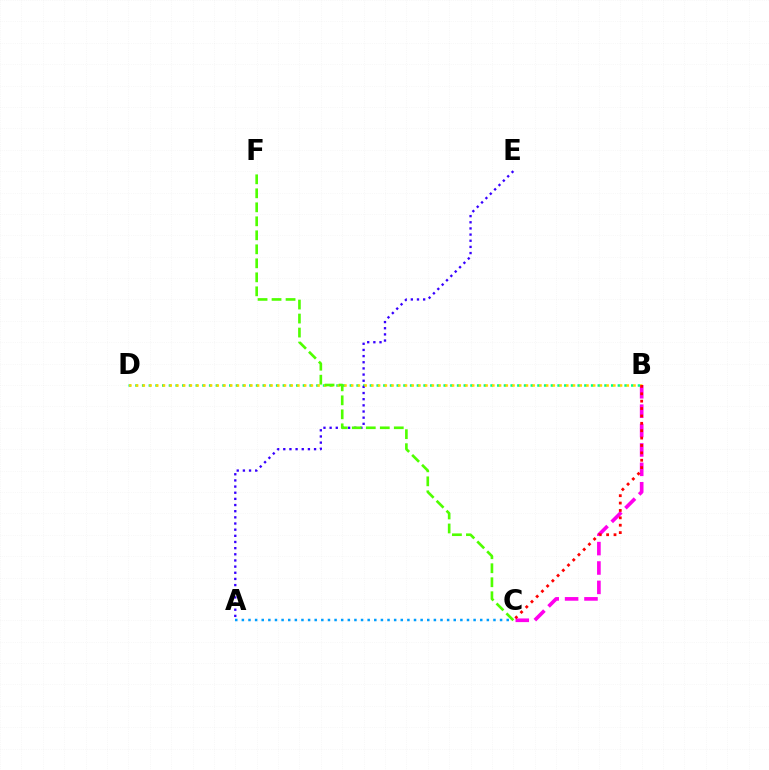{('B', 'C'): [{'color': '#ff00ed', 'line_style': 'dashed', 'thickness': 2.63}, {'color': '#ff0000', 'line_style': 'dotted', 'thickness': 2.01}], ('B', 'D'): [{'color': '#00ff86', 'line_style': 'dotted', 'thickness': 1.82}, {'color': '#ffd500', 'line_style': 'dotted', 'thickness': 1.83}], ('A', 'E'): [{'color': '#3700ff', 'line_style': 'dotted', 'thickness': 1.67}], ('A', 'C'): [{'color': '#009eff', 'line_style': 'dotted', 'thickness': 1.8}], ('C', 'F'): [{'color': '#4fff00', 'line_style': 'dashed', 'thickness': 1.9}]}